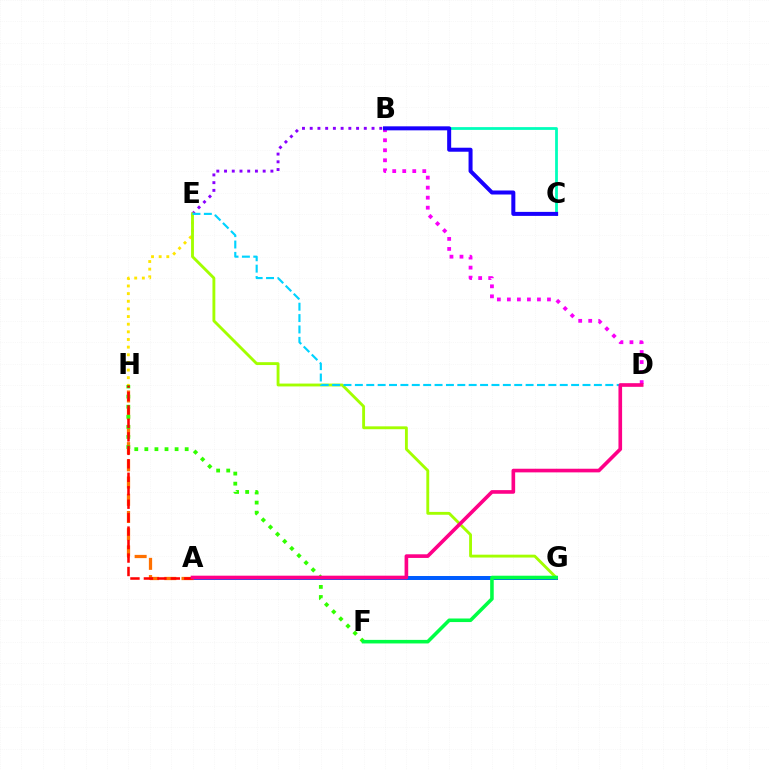{('A', 'G'): [{'color': '#005dff', 'line_style': 'solid', 'thickness': 2.87}], ('A', 'H'): [{'color': '#ff7000', 'line_style': 'dashed', 'thickness': 2.34}, {'color': '#ff0000', 'line_style': 'dashed', 'thickness': 1.83}], ('B', 'C'): [{'color': '#00ffbb', 'line_style': 'solid', 'thickness': 2.0}, {'color': '#1900ff', 'line_style': 'solid', 'thickness': 2.89}], ('E', 'H'): [{'color': '#ffe600', 'line_style': 'dotted', 'thickness': 2.08}], ('F', 'H'): [{'color': '#31ff00', 'line_style': 'dotted', 'thickness': 2.74}], ('B', 'E'): [{'color': '#8a00ff', 'line_style': 'dotted', 'thickness': 2.1}], ('B', 'D'): [{'color': '#fa00f9', 'line_style': 'dotted', 'thickness': 2.72}], ('E', 'G'): [{'color': '#a2ff00', 'line_style': 'solid', 'thickness': 2.06}], ('D', 'E'): [{'color': '#00d3ff', 'line_style': 'dashed', 'thickness': 1.55}], ('A', 'D'): [{'color': '#ff0088', 'line_style': 'solid', 'thickness': 2.62}], ('F', 'G'): [{'color': '#00ff45', 'line_style': 'solid', 'thickness': 2.57}]}